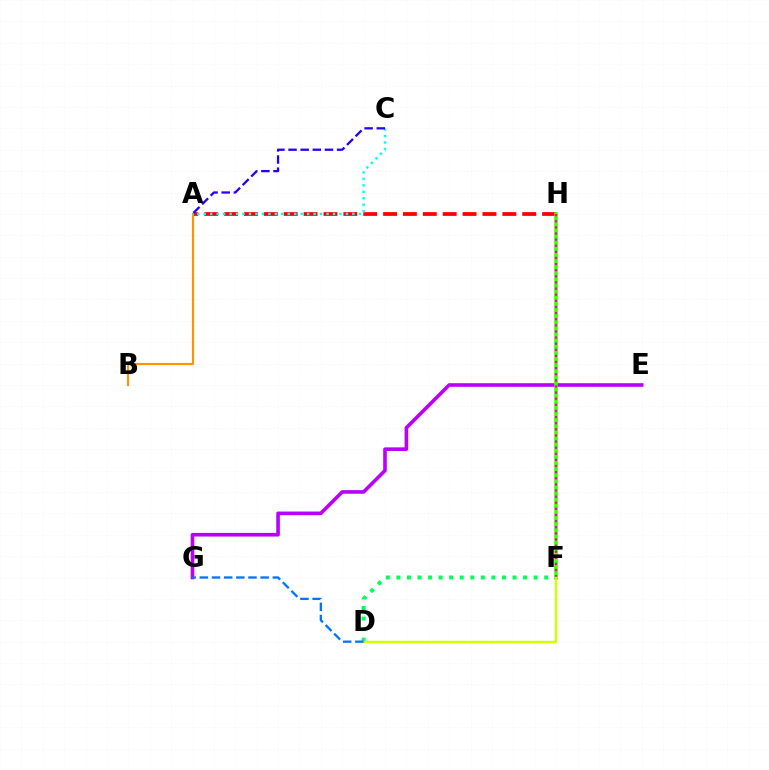{('A', 'H'): [{'color': '#ff0000', 'line_style': 'dashed', 'thickness': 2.7}], ('A', 'B'): [{'color': '#ff9400', 'line_style': 'solid', 'thickness': 1.55}], ('D', 'F'): [{'color': '#00ff5c', 'line_style': 'dotted', 'thickness': 2.87}, {'color': '#d1ff00', 'line_style': 'solid', 'thickness': 1.74}], ('A', 'C'): [{'color': '#00fff6', 'line_style': 'dotted', 'thickness': 1.76}, {'color': '#2500ff', 'line_style': 'dashed', 'thickness': 1.65}], ('E', 'G'): [{'color': '#b900ff', 'line_style': 'solid', 'thickness': 2.61}], ('F', 'H'): [{'color': '#3dff00', 'line_style': 'solid', 'thickness': 2.58}, {'color': '#ff00ac', 'line_style': 'dotted', 'thickness': 1.66}], ('D', 'G'): [{'color': '#0074ff', 'line_style': 'dashed', 'thickness': 1.65}]}